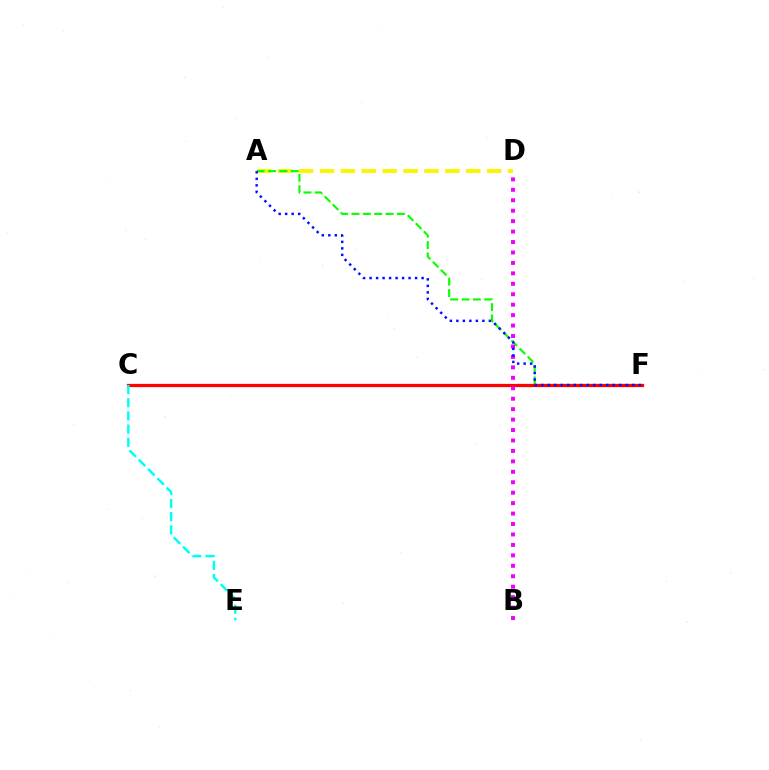{('A', 'D'): [{'color': '#fcf500', 'line_style': 'dashed', 'thickness': 2.84}], ('A', 'F'): [{'color': '#08ff00', 'line_style': 'dashed', 'thickness': 1.54}, {'color': '#0010ff', 'line_style': 'dotted', 'thickness': 1.77}], ('C', 'F'): [{'color': '#ff0000', 'line_style': 'solid', 'thickness': 2.34}], ('C', 'E'): [{'color': '#00fff6', 'line_style': 'dashed', 'thickness': 1.79}], ('B', 'D'): [{'color': '#ee00ff', 'line_style': 'dotted', 'thickness': 2.84}]}